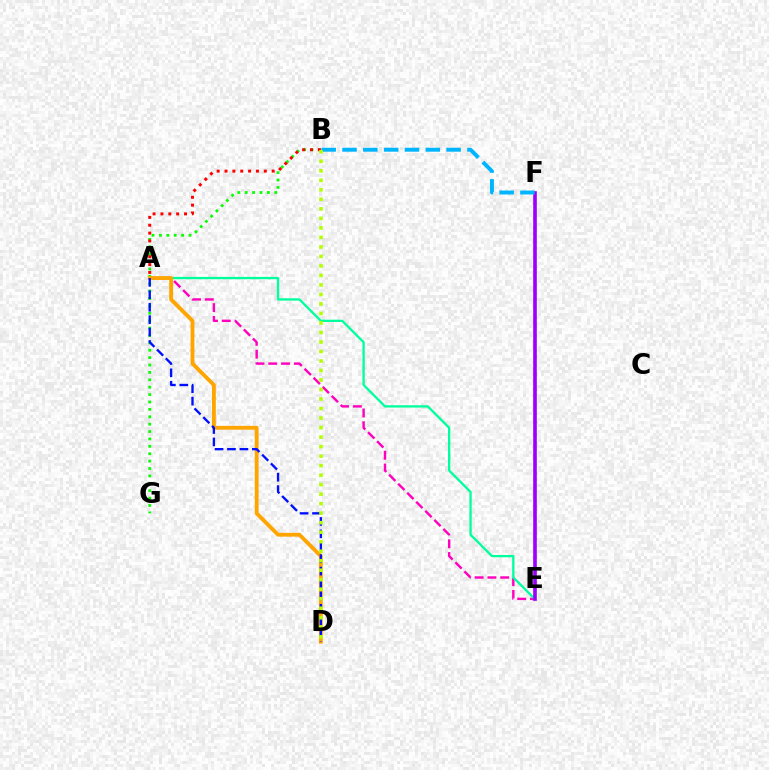{('B', 'G'): [{'color': '#08ff00', 'line_style': 'dotted', 'thickness': 2.01}], ('A', 'B'): [{'color': '#ff0000', 'line_style': 'dotted', 'thickness': 2.14}], ('A', 'E'): [{'color': '#ff00bd', 'line_style': 'dashed', 'thickness': 1.74}, {'color': '#00ff9d', 'line_style': 'solid', 'thickness': 1.66}], ('A', 'D'): [{'color': '#ffa500', 'line_style': 'solid', 'thickness': 2.77}, {'color': '#0010ff', 'line_style': 'dashed', 'thickness': 1.69}], ('E', 'F'): [{'color': '#9b00ff', 'line_style': 'solid', 'thickness': 2.62}], ('B', 'F'): [{'color': '#00b5ff', 'line_style': 'dashed', 'thickness': 2.83}], ('B', 'D'): [{'color': '#b3ff00', 'line_style': 'dotted', 'thickness': 2.58}]}